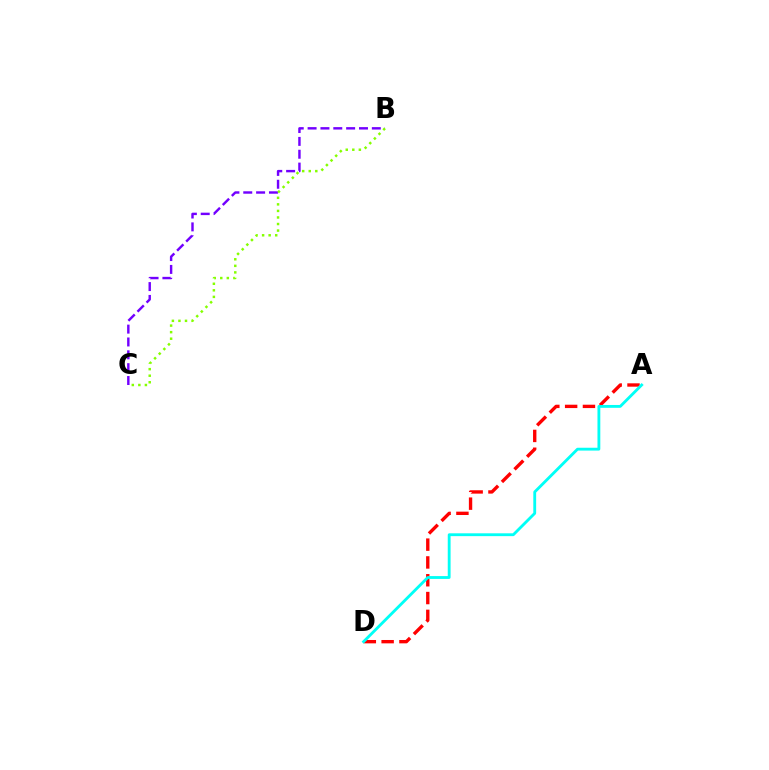{('A', 'D'): [{'color': '#ff0000', 'line_style': 'dashed', 'thickness': 2.42}, {'color': '#00fff6', 'line_style': 'solid', 'thickness': 2.04}], ('B', 'C'): [{'color': '#7200ff', 'line_style': 'dashed', 'thickness': 1.75}, {'color': '#84ff00', 'line_style': 'dotted', 'thickness': 1.78}]}